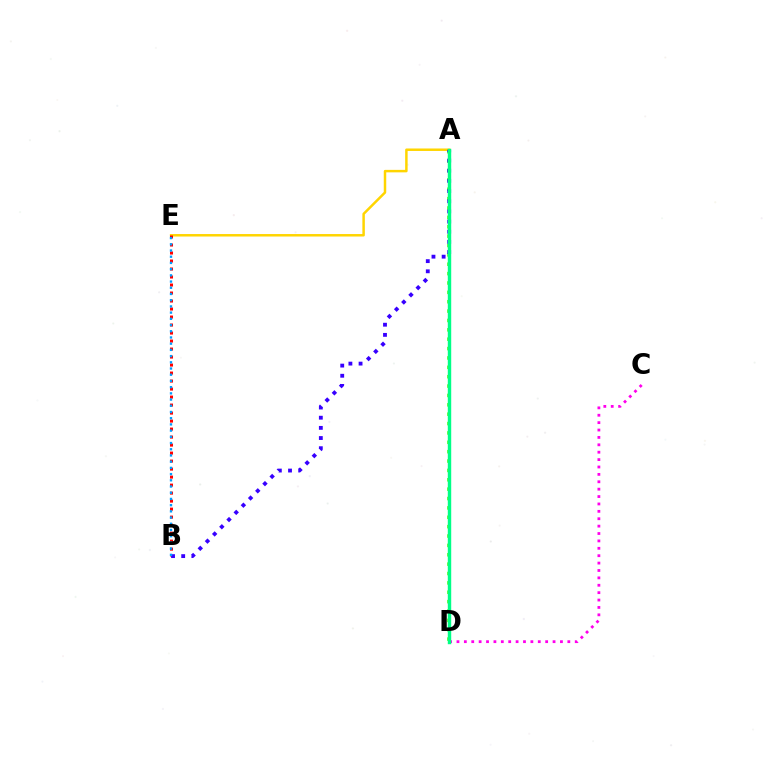{('C', 'D'): [{'color': '#ff00ed', 'line_style': 'dotted', 'thickness': 2.01}], ('A', 'D'): [{'color': '#4fff00', 'line_style': 'dotted', 'thickness': 2.55}, {'color': '#00ff86', 'line_style': 'solid', 'thickness': 2.46}], ('A', 'E'): [{'color': '#ffd500', 'line_style': 'solid', 'thickness': 1.79}], ('B', 'E'): [{'color': '#ff0000', 'line_style': 'dotted', 'thickness': 2.17}, {'color': '#009eff', 'line_style': 'dotted', 'thickness': 1.69}], ('A', 'B'): [{'color': '#3700ff', 'line_style': 'dotted', 'thickness': 2.76}]}